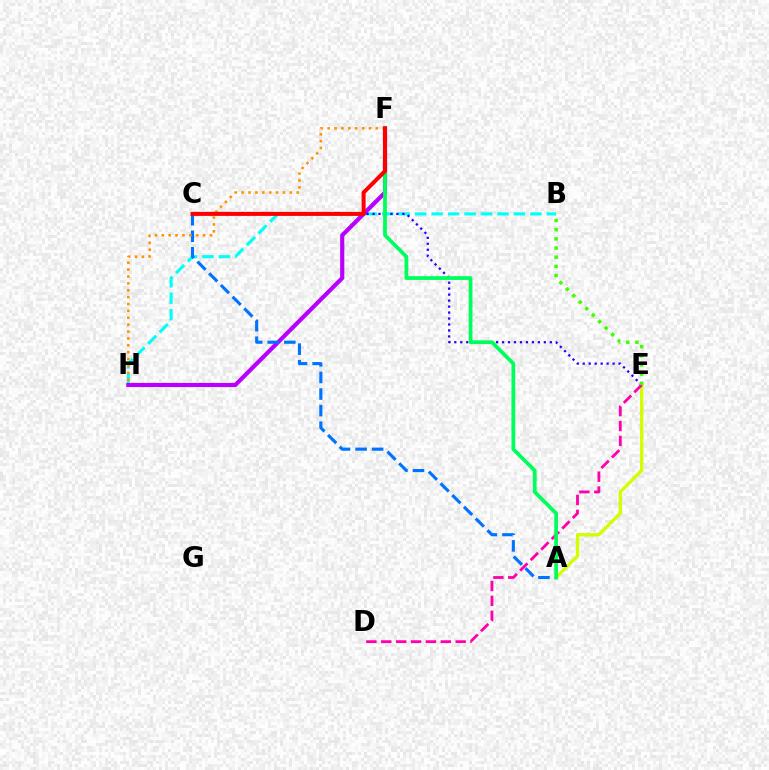{('B', 'H'): [{'color': '#00fff6', 'line_style': 'dashed', 'thickness': 2.24}], ('A', 'E'): [{'color': '#d1ff00', 'line_style': 'solid', 'thickness': 2.37}], ('F', 'H'): [{'color': '#b900ff', 'line_style': 'solid', 'thickness': 2.99}, {'color': '#ff9400', 'line_style': 'dotted', 'thickness': 1.87}], ('C', 'E'): [{'color': '#2500ff', 'line_style': 'dotted', 'thickness': 1.62}], ('D', 'E'): [{'color': '#ff00ac', 'line_style': 'dashed', 'thickness': 2.02}], ('A', 'C'): [{'color': '#0074ff', 'line_style': 'dashed', 'thickness': 2.25}], ('A', 'F'): [{'color': '#00ff5c', 'line_style': 'solid', 'thickness': 2.71}], ('B', 'E'): [{'color': '#3dff00', 'line_style': 'dotted', 'thickness': 2.49}], ('C', 'F'): [{'color': '#ff0000', 'line_style': 'solid', 'thickness': 2.9}]}